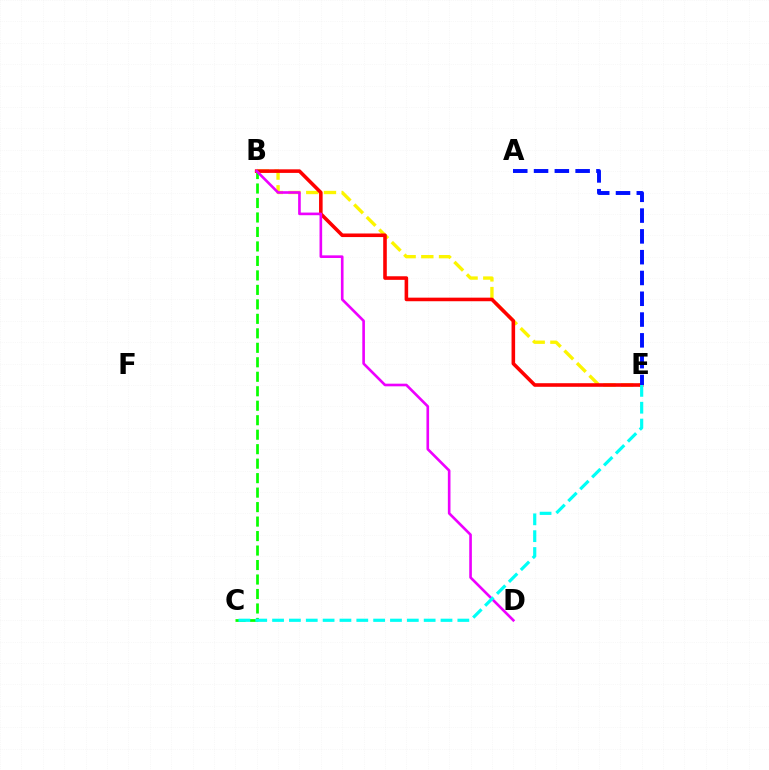{('B', 'E'): [{'color': '#fcf500', 'line_style': 'dashed', 'thickness': 2.41}, {'color': '#ff0000', 'line_style': 'solid', 'thickness': 2.58}], ('B', 'C'): [{'color': '#08ff00', 'line_style': 'dashed', 'thickness': 1.97}], ('B', 'D'): [{'color': '#ee00ff', 'line_style': 'solid', 'thickness': 1.9}], ('C', 'E'): [{'color': '#00fff6', 'line_style': 'dashed', 'thickness': 2.29}], ('A', 'E'): [{'color': '#0010ff', 'line_style': 'dashed', 'thickness': 2.82}]}